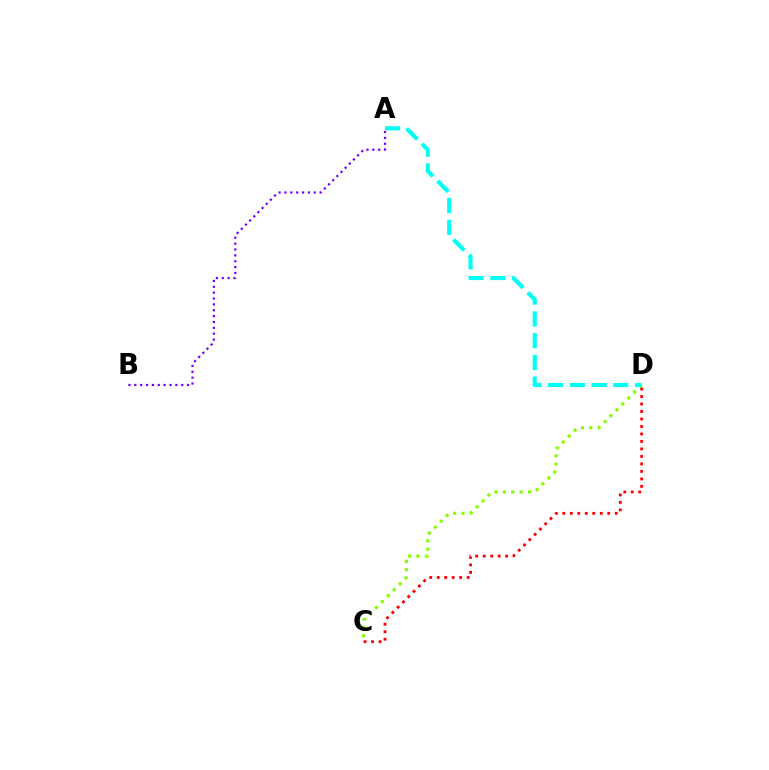{('C', 'D'): [{'color': '#84ff00', 'line_style': 'dotted', 'thickness': 2.27}, {'color': '#ff0000', 'line_style': 'dotted', 'thickness': 2.03}], ('A', 'D'): [{'color': '#00fff6', 'line_style': 'dashed', 'thickness': 2.95}], ('A', 'B'): [{'color': '#7200ff', 'line_style': 'dotted', 'thickness': 1.59}]}